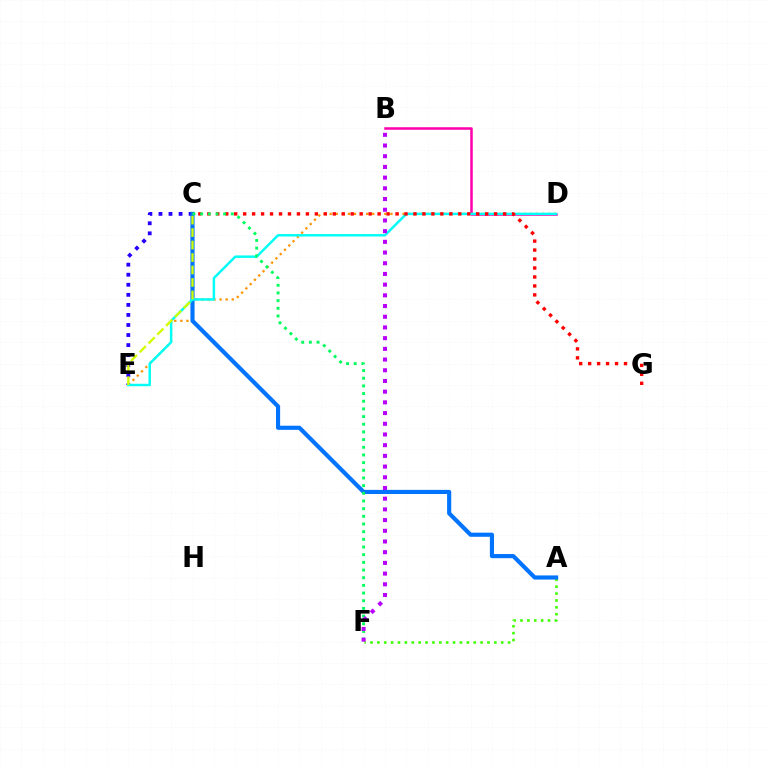{('D', 'E'): [{'color': '#ff9400', 'line_style': 'dotted', 'thickness': 1.65}, {'color': '#00fff6', 'line_style': 'solid', 'thickness': 1.77}], ('A', 'F'): [{'color': '#3dff00', 'line_style': 'dotted', 'thickness': 1.87}], ('C', 'E'): [{'color': '#2500ff', 'line_style': 'dotted', 'thickness': 2.73}, {'color': '#d1ff00', 'line_style': 'dashed', 'thickness': 1.69}], ('B', 'D'): [{'color': '#ff00ac', 'line_style': 'solid', 'thickness': 1.82}], ('A', 'C'): [{'color': '#0074ff', 'line_style': 'solid', 'thickness': 2.98}], ('C', 'G'): [{'color': '#ff0000', 'line_style': 'dotted', 'thickness': 2.44}], ('C', 'F'): [{'color': '#00ff5c', 'line_style': 'dotted', 'thickness': 2.08}], ('B', 'F'): [{'color': '#b900ff', 'line_style': 'dotted', 'thickness': 2.91}]}